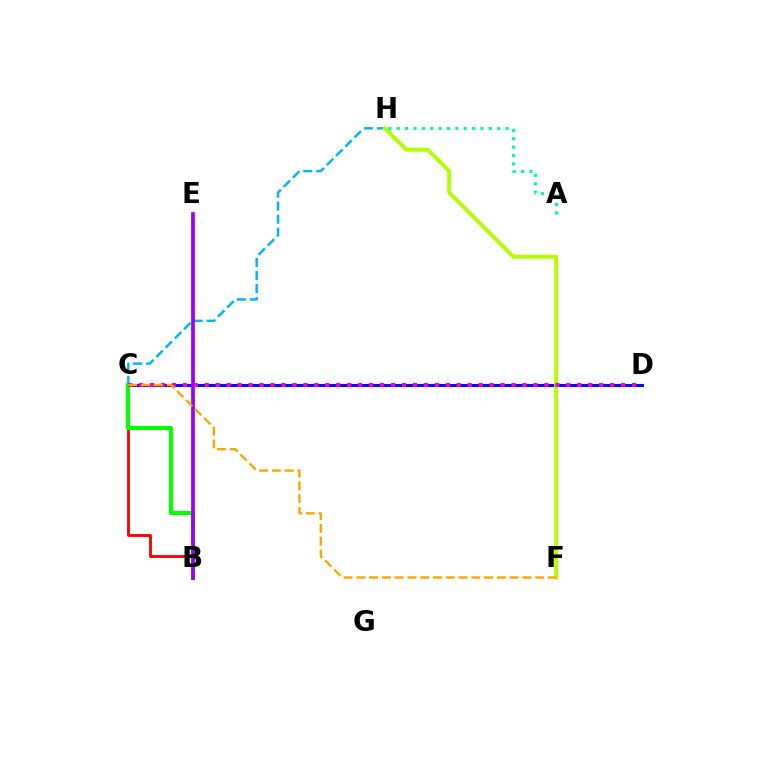{('B', 'C'): [{'color': '#ff0000', 'line_style': 'solid', 'thickness': 2.06}, {'color': '#08ff00', 'line_style': 'solid', 'thickness': 2.99}], ('C', 'D'): [{'color': '#0010ff', 'line_style': 'solid', 'thickness': 2.21}, {'color': '#ff00bd', 'line_style': 'dotted', 'thickness': 2.98}], ('C', 'H'): [{'color': '#00b5ff', 'line_style': 'dashed', 'thickness': 1.77}], ('F', 'H'): [{'color': '#b3ff00', 'line_style': 'solid', 'thickness': 2.84}], ('B', 'E'): [{'color': '#9b00ff', 'line_style': 'solid', 'thickness': 2.68}], ('A', 'H'): [{'color': '#00ff9d', 'line_style': 'dotted', 'thickness': 2.27}], ('C', 'F'): [{'color': '#ffa500', 'line_style': 'dashed', 'thickness': 1.74}]}